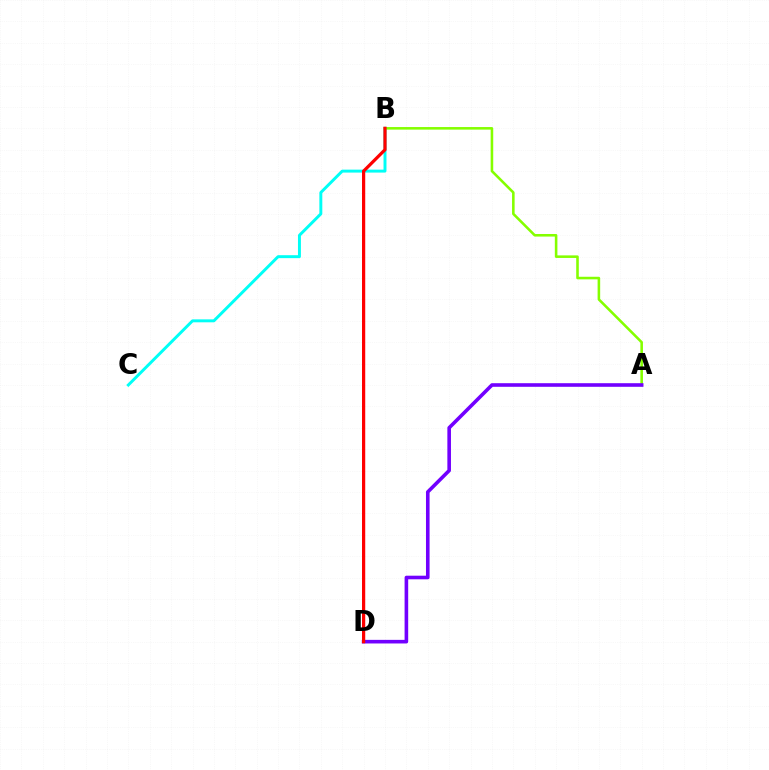{('B', 'C'): [{'color': '#00fff6', 'line_style': 'solid', 'thickness': 2.12}], ('A', 'B'): [{'color': '#84ff00', 'line_style': 'solid', 'thickness': 1.85}], ('A', 'D'): [{'color': '#7200ff', 'line_style': 'solid', 'thickness': 2.59}], ('B', 'D'): [{'color': '#ff0000', 'line_style': 'solid', 'thickness': 2.32}]}